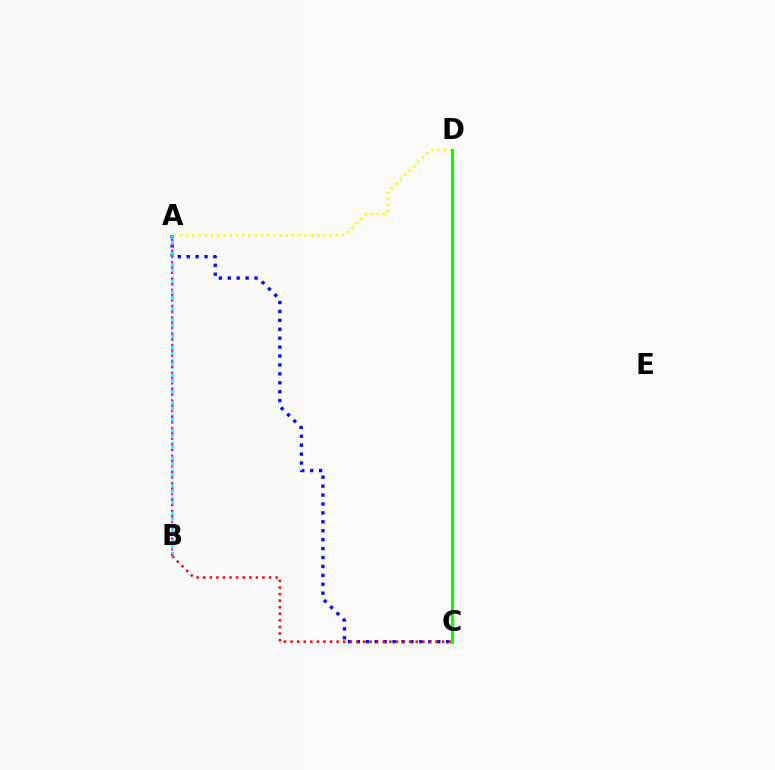{('A', 'C'): [{'color': '#0010ff', 'line_style': 'dotted', 'thickness': 2.42}], ('B', 'C'): [{'color': '#ff0000', 'line_style': 'dotted', 'thickness': 1.79}], ('A', 'B'): [{'color': '#00fff6', 'line_style': 'dashed', 'thickness': 1.87}, {'color': '#ee00ff', 'line_style': 'dotted', 'thickness': 1.5}], ('A', 'D'): [{'color': '#fcf500', 'line_style': 'dotted', 'thickness': 1.69}], ('C', 'D'): [{'color': '#08ff00', 'line_style': 'solid', 'thickness': 2.24}]}